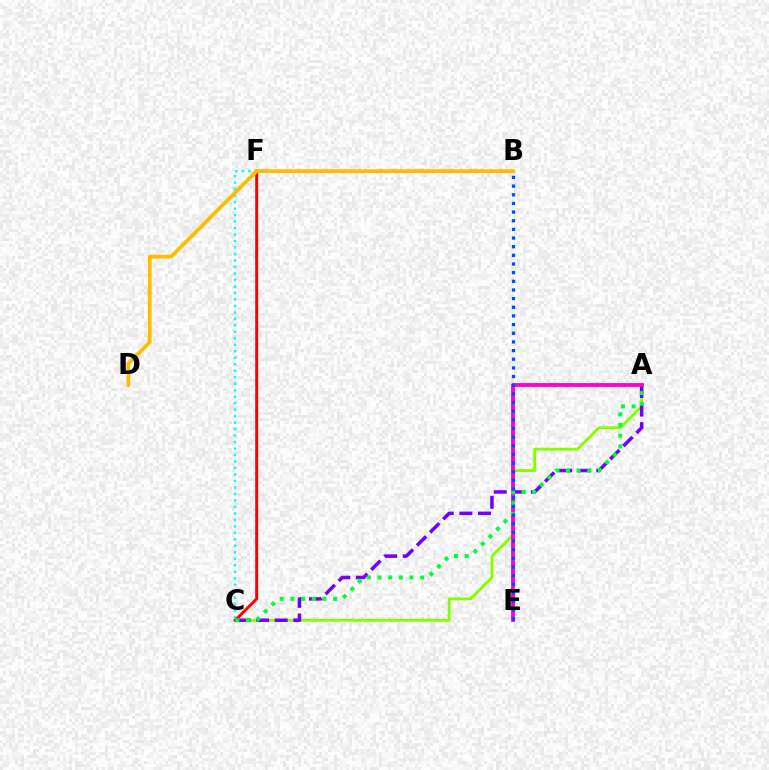{('C', 'F'): [{'color': '#00fff6', 'line_style': 'dotted', 'thickness': 1.76}, {'color': '#ff0000', 'line_style': 'solid', 'thickness': 2.11}], ('A', 'C'): [{'color': '#84ff00', 'line_style': 'solid', 'thickness': 2.06}, {'color': '#7200ff', 'line_style': 'dashed', 'thickness': 2.52}, {'color': '#00ff39', 'line_style': 'dotted', 'thickness': 2.9}], ('A', 'E'): [{'color': '#ff00cf', 'line_style': 'solid', 'thickness': 2.77}], ('B', 'E'): [{'color': '#004bff', 'line_style': 'dotted', 'thickness': 2.35}], ('B', 'D'): [{'color': '#ffbd00', 'line_style': 'solid', 'thickness': 2.7}]}